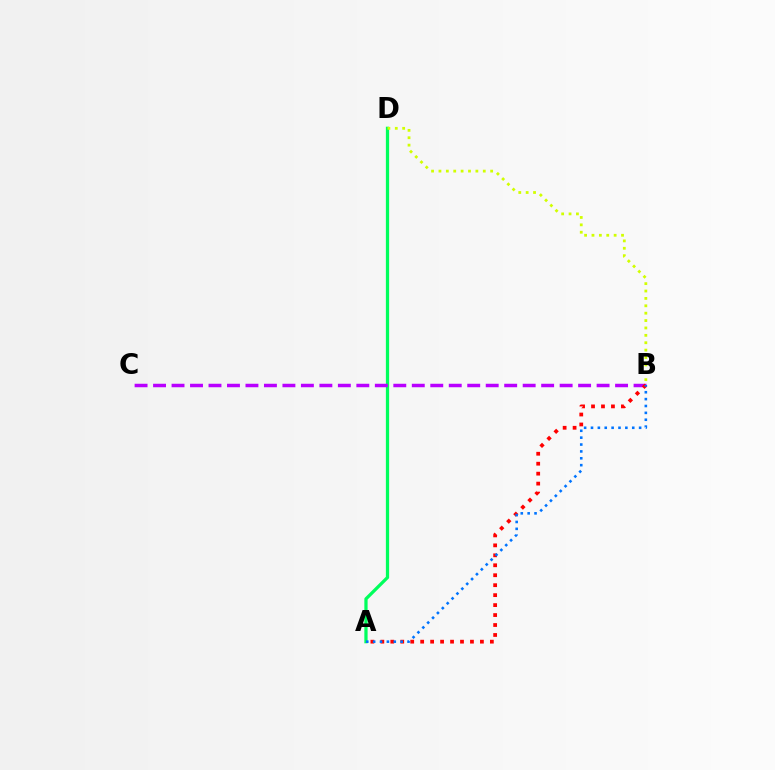{('A', 'D'): [{'color': '#00ff5c', 'line_style': 'solid', 'thickness': 2.34}], ('B', 'C'): [{'color': '#b900ff', 'line_style': 'dashed', 'thickness': 2.51}], ('A', 'B'): [{'color': '#ff0000', 'line_style': 'dotted', 'thickness': 2.71}, {'color': '#0074ff', 'line_style': 'dotted', 'thickness': 1.87}], ('B', 'D'): [{'color': '#d1ff00', 'line_style': 'dotted', 'thickness': 2.01}]}